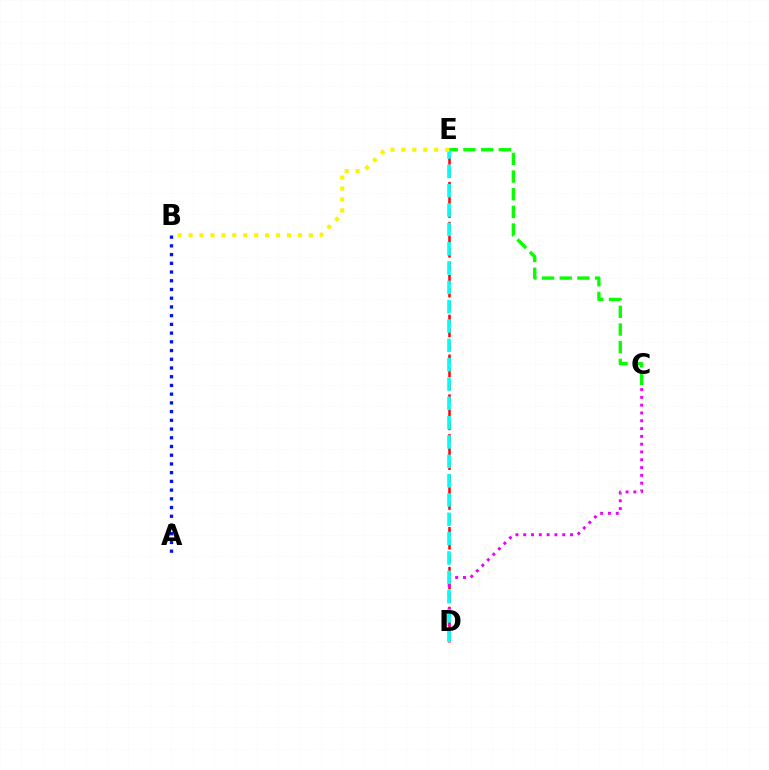{('A', 'B'): [{'color': '#0010ff', 'line_style': 'dotted', 'thickness': 2.37}], ('C', 'E'): [{'color': '#08ff00', 'line_style': 'dashed', 'thickness': 2.4}], ('D', 'E'): [{'color': '#ff0000', 'line_style': 'dashed', 'thickness': 1.8}, {'color': '#00fff6', 'line_style': 'dashed', 'thickness': 2.63}], ('C', 'D'): [{'color': '#ee00ff', 'line_style': 'dotted', 'thickness': 2.12}], ('B', 'E'): [{'color': '#fcf500', 'line_style': 'dotted', 'thickness': 2.97}]}